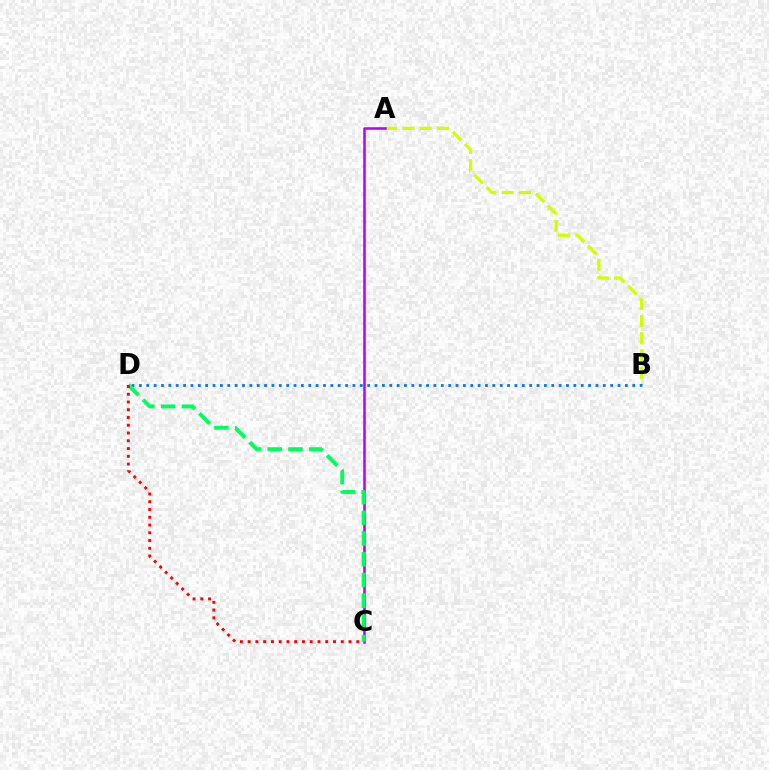{('A', 'B'): [{'color': '#d1ff00', 'line_style': 'dashed', 'thickness': 2.35}], ('B', 'D'): [{'color': '#0074ff', 'line_style': 'dotted', 'thickness': 2.0}], ('A', 'C'): [{'color': '#b900ff', 'line_style': 'solid', 'thickness': 1.82}], ('C', 'D'): [{'color': '#00ff5c', 'line_style': 'dashed', 'thickness': 2.81}, {'color': '#ff0000', 'line_style': 'dotted', 'thickness': 2.11}]}